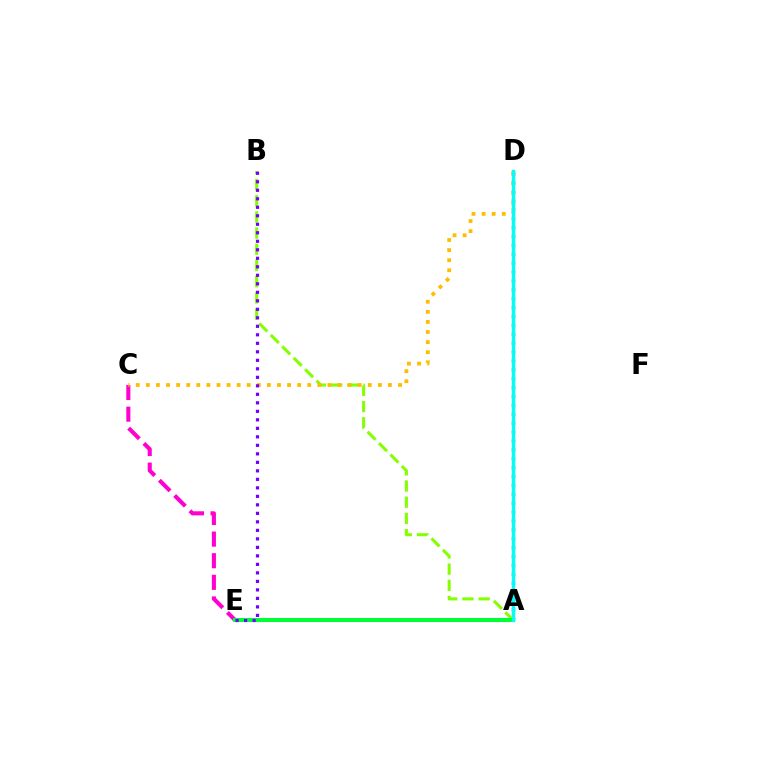{('C', 'E'): [{'color': '#ff00cf', 'line_style': 'dashed', 'thickness': 2.94}], ('A', 'D'): [{'color': '#ff0000', 'line_style': 'solid', 'thickness': 2.21}, {'color': '#004bff', 'line_style': 'dotted', 'thickness': 2.42}, {'color': '#00fff6', 'line_style': 'solid', 'thickness': 2.4}], ('A', 'B'): [{'color': '#84ff00', 'line_style': 'dashed', 'thickness': 2.2}], ('C', 'D'): [{'color': '#ffbd00', 'line_style': 'dotted', 'thickness': 2.74}], ('A', 'E'): [{'color': '#00ff39', 'line_style': 'solid', 'thickness': 2.92}], ('B', 'E'): [{'color': '#7200ff', 'line_style': 'dotted', 'thickness': 2.31}]}